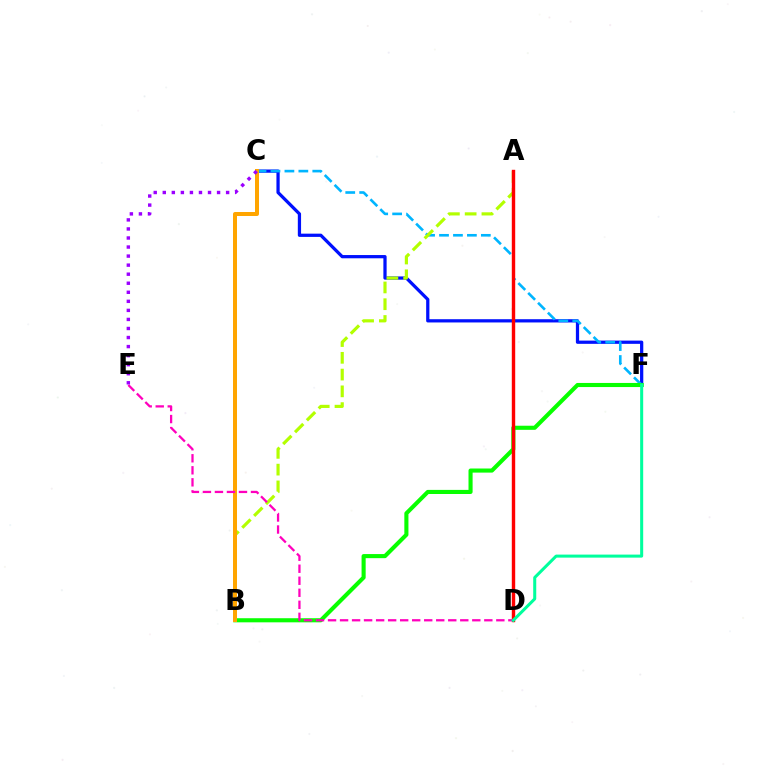{('C', 'F'): [{'color': '#0010ff', 'line_style': 'solid', 'thickness': 2.34}, {'color': '#00b5ff', 'line_style': 'dashed', 'thickness': 1.89}], ('B', 'F'): [{'color': '#08ff00', 'line_style': 'solid', 'thickness': 2.95}], ('A', 'B'): [{'color': '#b3ff00', 'line_style': 'dashed', 'thickness': 2.28}], ('A', 'D'): [{'color': '#ff0000', 'line_style': 'solid', 'thickness': 2.45}], ('B', 'C'): [{'color': '#ffa500', 'line_style': 'solid', 'thickness': 2.88}], ('D', 'E'): [{'color': '#ff00bd', 'line_style': 'dashed', 'thickness': 1.63}], ('D', 'F'): [{'color': '#00ff9d', 'line_style': 'solid', 'thickness': 2.18}], ('C', 'E'): [{'color': '#9b00ff', 'line_style': 'dotted', 'thickness': 2.46}]}